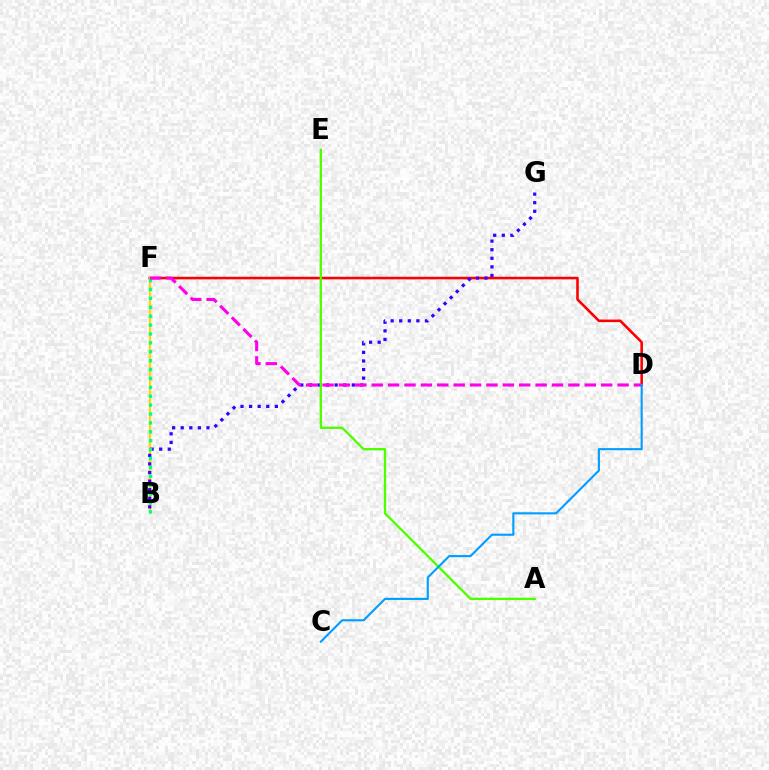{('D', 'F'): [{'color': '#ff0000', 'line_style': 'solid', 'thickness': 1.86}, {'color': '#ff00ed', 'line_style': 'dashed', 'thickness': 2.23}], ('B', 'F'): [{'color': '#ffd500', 'line_style': 'solid', 'thickness': 1.63}, {'color': '#00ff86', 'line_style': 'dotted', 'thickness': 2.42}], ('B', 'G'): [{'color': '#3700ff', 'line_style': 'dotted', 'thickness': 2.33}], ('A', 'E'): [{'color': '#4fff00', 'line_style': 'solid', 'thickness': 1.69}], ('C', 'D'): [{'color': '#009eff', 'line_style': 'solid', 'thickness': 1.52}]}